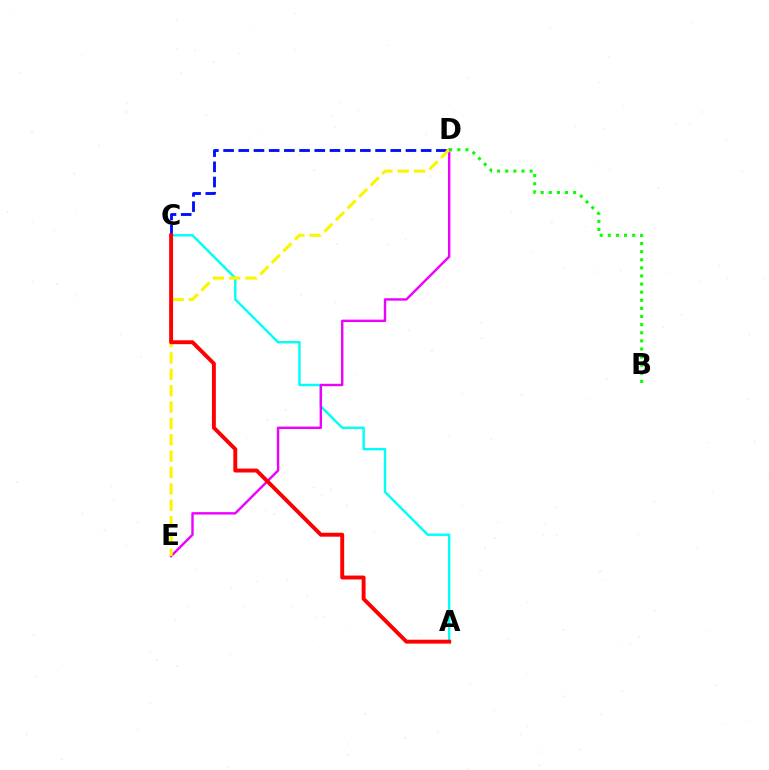{('A', 'C'): [{'color': '#00fff6', 'line_style': 'solid', 'thickness': 1.74}, {'color': '#ff0000', 'line_style': 'solid', 'thickness': 2.81}], ('D', 'E'): [{'color': '#ee00ff', 'line_style': 'solid', 'thickness': 1.73}, {'color': '#fcf500', 'line_style': 'dashed', 'thickness': 2.22}], ('C', 'D'): [{'color': '#0010ff', 'line_style': 'dashed', 'thickness': 2.06}], ('B', 'D'): [{'color': '#08ff00', 'line_style': 'dotted', 'thickness': 2.2}]}